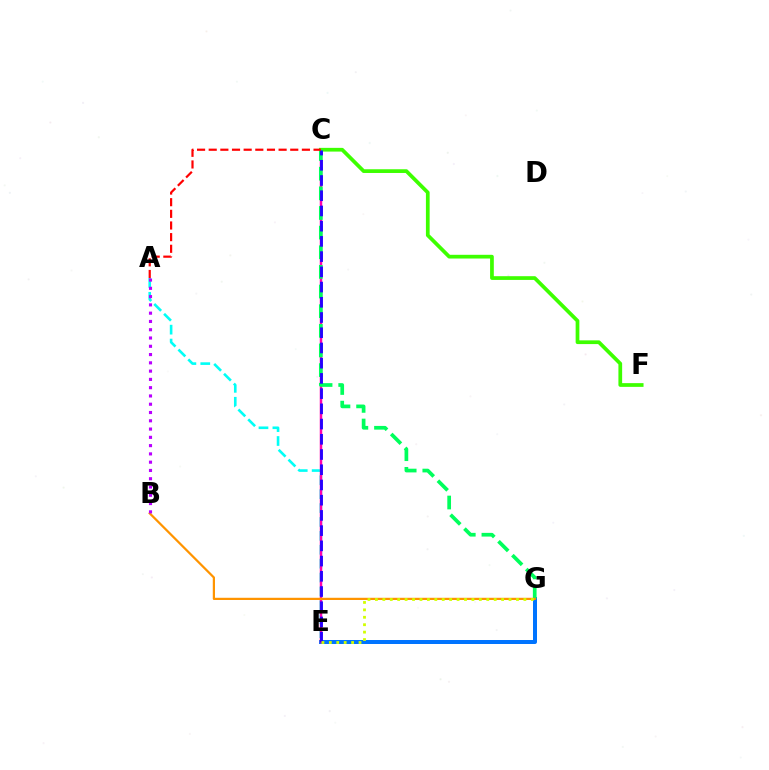{('E', 'G'): [{'color': '#0074ff', 'line_style': 'solid', 'thickness': 2.88}, {'color': '#d1ff00', 'line_style': 'dotted', 'thickness': 2.02}], ('A', 'E'): [{'color': '#00fff6', 'line_style': 'dashed', 'thickness': 1.89}], ('C', 'E'): [{'color': '#ff00ac', 'line_style': 'solid', 'thickness': 1.79}, {'color': '#2500ff', 'line_style': 'dashed', 'thickness': 2.07}], ('C', 'F'): [{'color': '#3dff00', 'line_style': 'solid', 'thickness': 2.68}], ('C', 'G'): [{'color': '#00ff5c', 'line_style': 'dashed', 'thickness': 2.67}], ('B', 'G'): [{'color': '#ff9400', 'line_style': 'solid', 'thickness': 1.6}], ('A', 'B'): [{'color': '#b900ff', 'line_style': 'dotted', 'thickness': 2.25}], ('A', 'C'): [{'color': '#ff0000', 'line_style': 'dashed', 'thickness': 1.58}]}